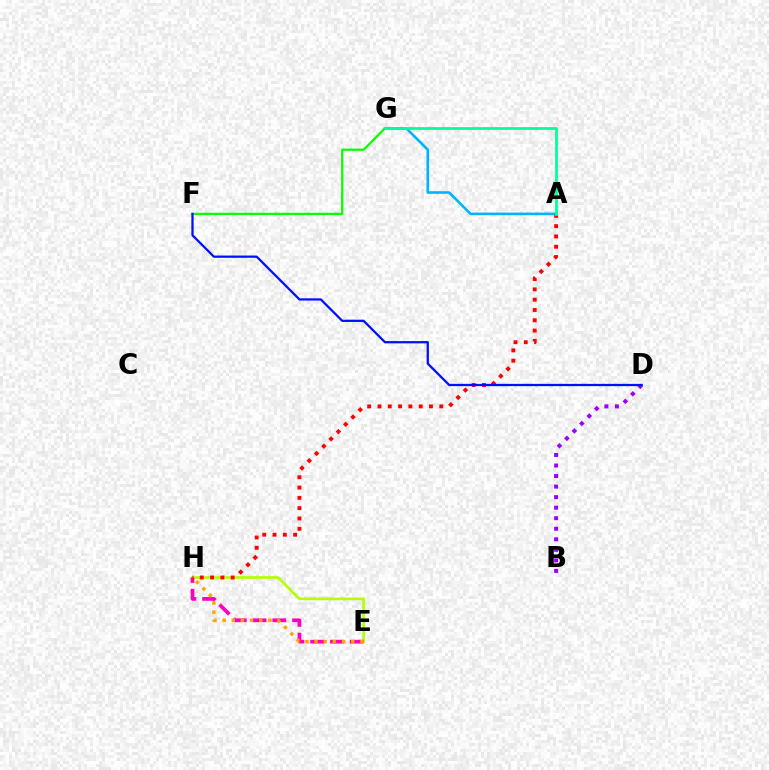{('E', 'H'): [{'color': '#b3ff00', 'line_style': 'solid', 'thickness': 1.91}, {'color': '#ff00bd', 'line_style': 'dashed', 'thickness': 2.68}, {'color': '#ffa500', 'line_style': 'dotted', 'thickness': 2.49}], ('A', 'H'): [{'color': '#ff0000', 'line_style': 'dotted', 'thickness': 2.8}], ('F', 'G'): [{'color': '#08ff00', 'line_style': 'solid', 'thickness': 1.61}], ('B', 'D'): [{'color': '#9b00ff', 'line_style': 'dotted', 'thickness': 2.86}], ('D', 'F'): [{'color': '#0010ff', 'line_style': 'solid', 'thickness': 1.63}], ('A', 'G'): [{'color': '#00b5ff', 'line_style': 'solid', 'thickness': 1.89}, {'color': '#00ff9d', 'line_style': 'solid', 'thickness': 2.01}]}